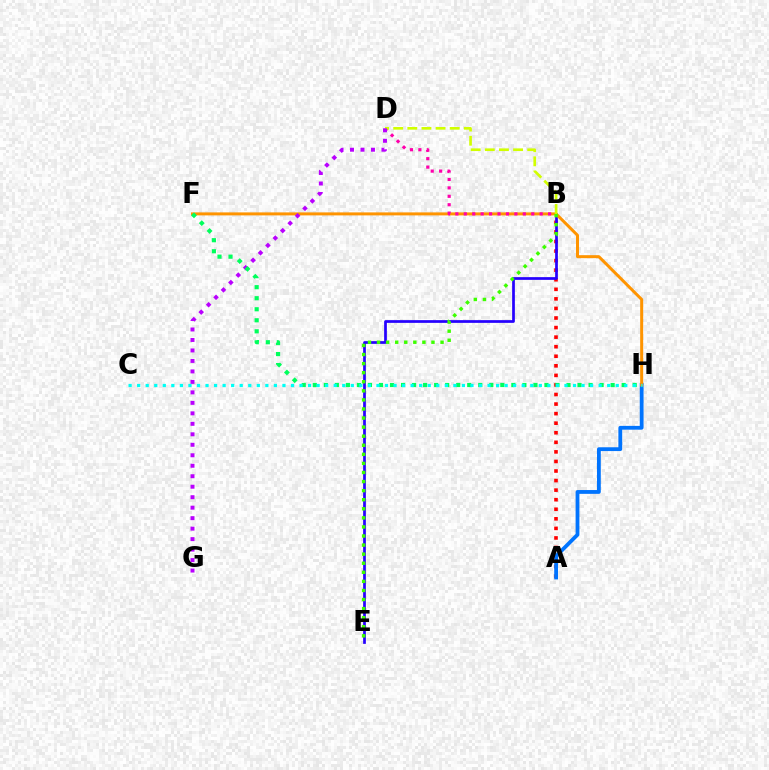{('A', 'B'): [{'color': '#ff0000', 'line_style': 'dotted', 'thickness': 2.6}], ('A', 'H'): [{'color': '#0074ff', 'line_style': 'solid', 'thickness': 2.74}], ('B', 'E'): [{'color': '#2500ff', 'line_style': 'solid', 'thickness': 1.95}, {'color': '#3dff00', 'line_style': 'dotted', 'thickness': 2.47}], ('F', 'H'): [{'color': '#ff9400', 'line_style': 'solid', 'thickness': 2.16}, {'color': '#00ff5c', 'line_style': 'dotted', 'thickness': 3.0}], ('B', 'D'): [{'color': '#ff00ac', 'line_style': 'dotted', 'thickness': 2.29}, {'color': '#d1ff00', 'line_style': 'dashed', 'thickness': 1.92}], ('D', 'G'): [{'color': '#b900ff', 'line_style': 'dotted', 'thickness': 2.85}], ('C', 'H'): [{'color': '#00fff6', 'line_style': 'dotted', 'thickness': 2.32}]}